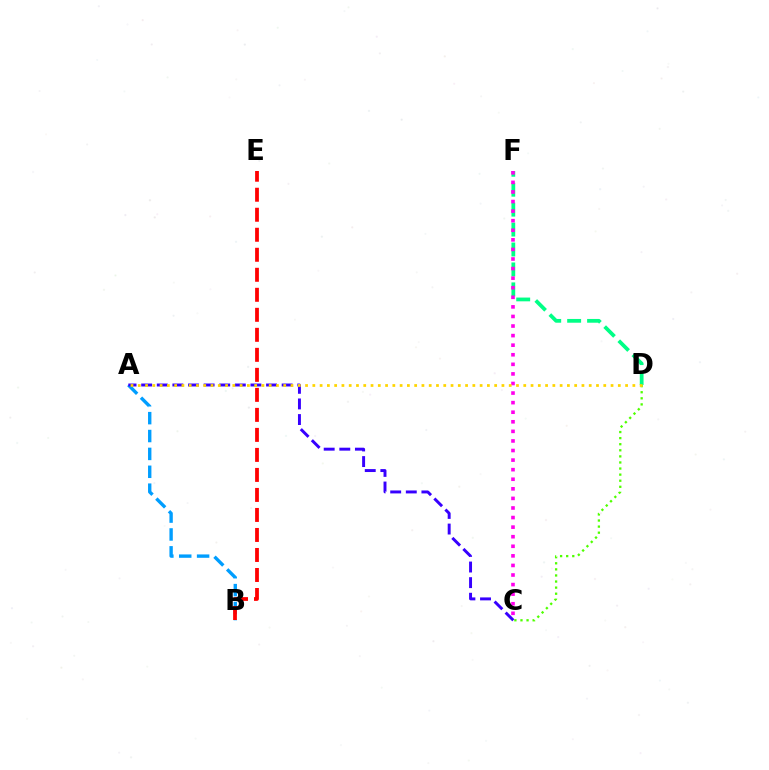{('A', 'B'): [{'color': '#009eff', 'line_style': 'dashed', 'thickness': 2.43}], ('B', 'E'): [{'color': '#ff0000', 'line_style': 'dashed', 'thickness': 2.72}], ('C', 'D'): [{'color': '#4fff00', 'line_style': 'dotted', 'thickness': 1.65}], ('D', 'F'): [{'color': '#00ff86', 'line_style': 'dashed', 'thickness': 2.71}], ('A', 'C'): [{'color': '#3700ff', 'line_style': 'dashed', 'thickness': 2.12}], ('C', 'F'): [{'color': '#ff00ed', 'line_style': 'dotted', 'thickness': 2.6}], ('A', 'D'): [{'color': '#ffd500', 'line_style': 'dotted', 'thickness': 1.98}]}